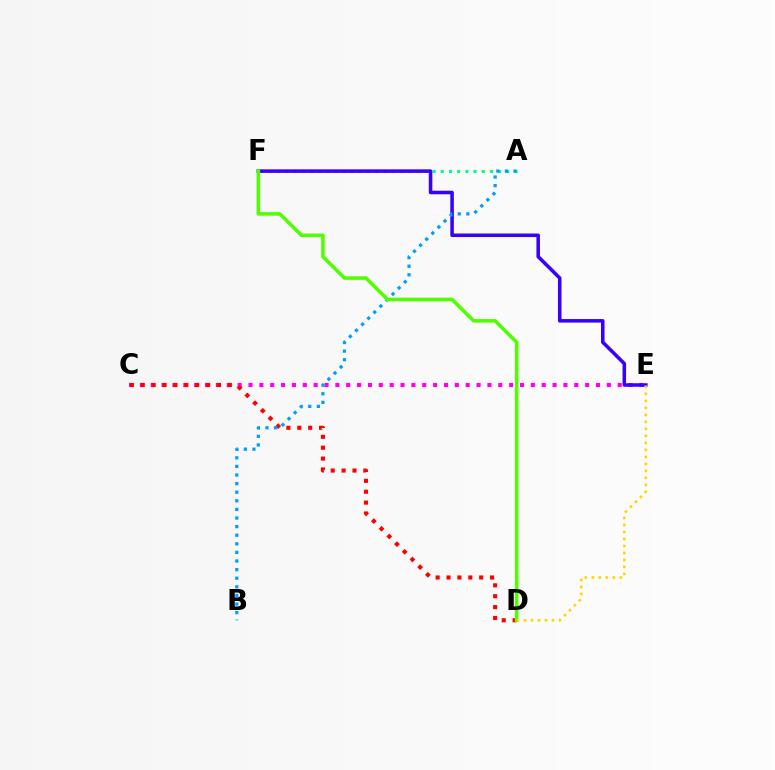{('C', 'E'): [{'color': '#ff00ed', 'line_style': 'dotted', 'thickness': 2.95}], ('C', 'D'): [{'color': '#ff0000', 'line_style': 'dotted', 'thickness': 2.96}], ('A', 'F'): [{'color': '#00ff86', 'line_style': 'dotted', 'thickness': 2.22}], ('E', 'F'): [{'color': '#3700ff', 'line_style': 'solid', 'thickness': 2.55}], ('A', 'B'): [{'color': '#009eff', 'line_style': 'dotted', 'thickness': 2.34}], ('D', 'F'): [{'color': '#4fff00', 'line_style': 'solid', 'thickness': 2.56}], ('D', 'E'): [{'color': '#ffd500', 'line_style': 'dotted', 'thickness': 1.9}]}